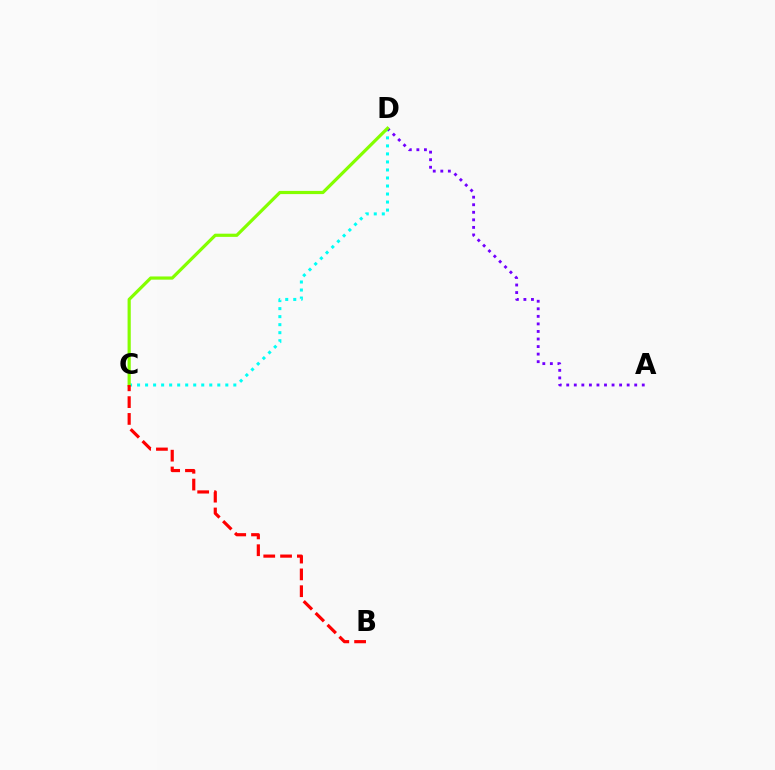{('C', 'D'): [{'color': '#00fff6', 'line_style': 'dotted', 'thickness': 2.18}, {'color': '#84ff00', 'line_style': 'solid', 'thickness': 2.3}], ('A', 'D'): [{'color': '#7200ff', 'line_style': 'dotted', 'thickness': 2.05}], ('B', 'C'): [{'color': '#ff0000', 'line_style': 'dashed', 'thickness': 2.28}]}